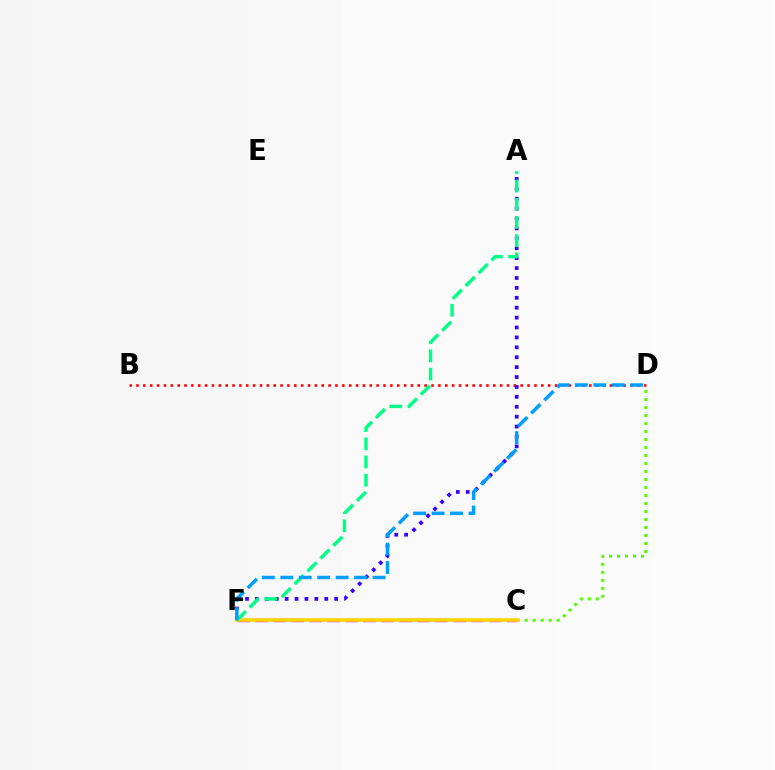{('B', 'D'): [{'color': '#ff0000', 'line_style': 'dotted', 'thickness': 1.86}], ('A', 'F'): [{'color': '#3700ff', 'line_style': 'dotted', 'thickness': 2.69}, {'color': '#00ff86', 'line_style': 'dashed', 'thickness': 2.47}], ('C', 'D'): [{'color': '#4fff00', 'line_style': 'dotted', 'thickness': 2.17}], ('C', 'F'): [{'color': '#ff00ed', 'line_style': 'dashed', 'thickness': 2.44}, {'color': '#ffd500', 'line_style': 'solid', 'thickness': 2.65}], ('D', 'F'): [{'color': '#009eff', 'line_style': 'dashed', 'thickness': 2.51}]}